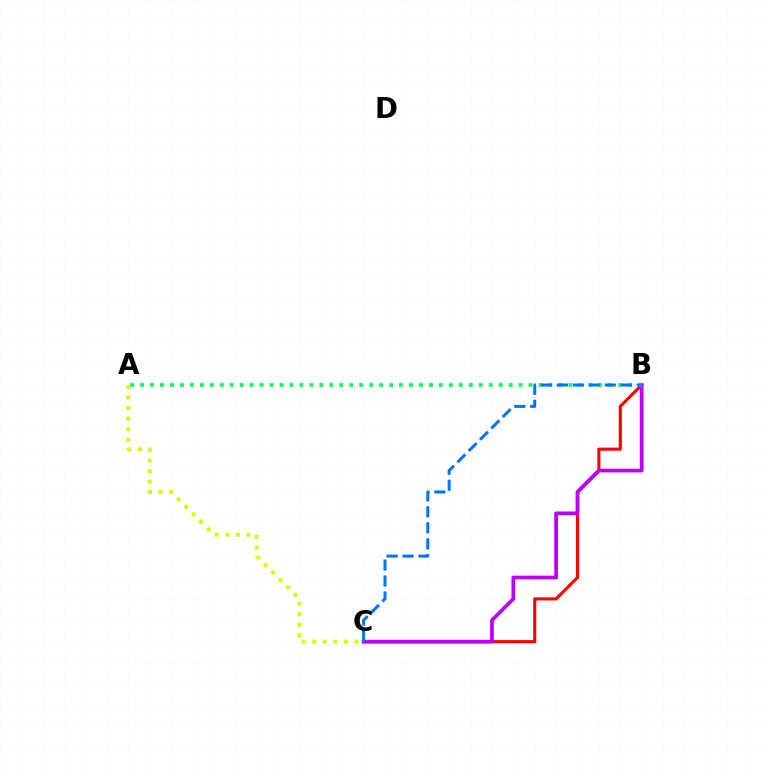{('B', 'C'): [{'color': '#ff0000', 'line_style': 'solid', 'thickness': 2.25}, {'color': '#b900ff', 'line_style': 'solid', 'thickness': 2.68}, {'color': '#0074ff', 'line_style': 'dashed', 'thickness': 2.17}], ('A', 'B'): [{'color': '#00ff5c', 'line_style': 'dotted', 'thickness': 2.71}], ('A', 'C'): [{'color': '#d1ff00', 'line_style': 'dotted', 'thickness': 2.87}]}